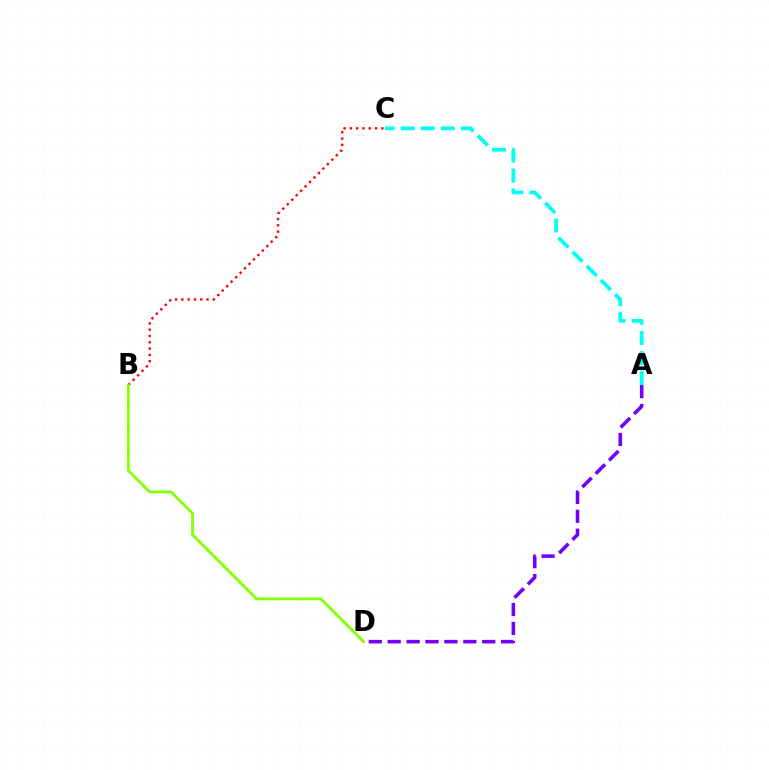{('A', 'C'): [{'color': '#00fff6', 'line_style': 'dashed', 'thickness': 2.72}], ('A', 'D'): [{'color': '#7200ff', 'line_style': 'dashed', 'thickness': 2.57}], ('B', 'C'): [{'color': '#ff0000', 'line_style': 'dotted', 'thickness': 1.71}], ('B', 'D'): [{'color': '#84ff00', 'line_style': 'solid', 'thickness': 1.99}]}